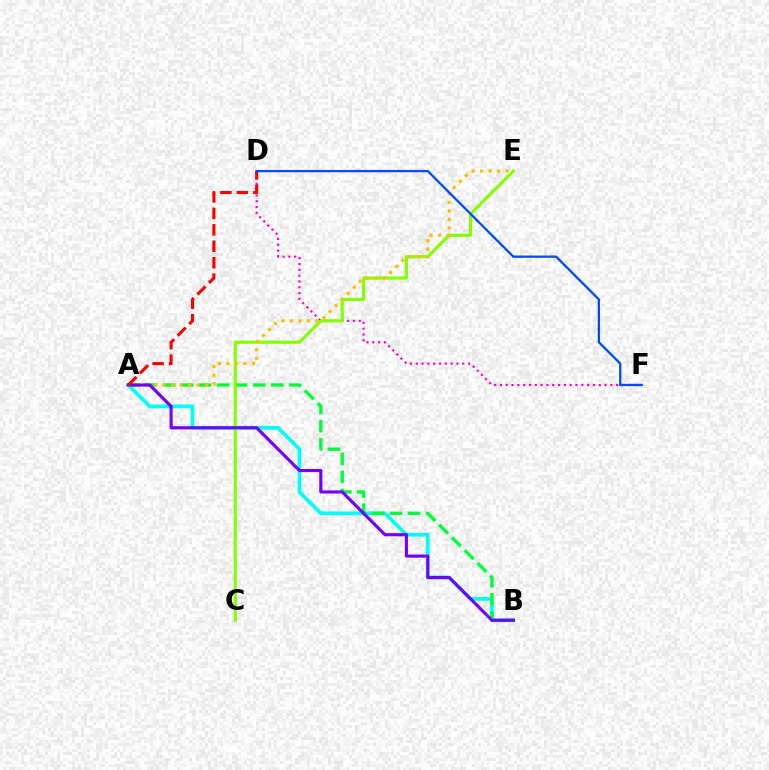{('A', 'B'): [{'color': '#00fff6', 'line_style': 'solid', 'thickness': 2.67}, {'color': '#00ff39', 'line_style': 'dashed', 'thickness': 2.45}, {'color': '#7200ff', 'line_style': 'solid', 'thickness': 2.25}], ('D', 'F'): [{'color': '#ff00cf', 'line_style': 'dotted', 'thickness': 1.58}, {'color': '#004bff', 'line_style': 'solid', 'thickness': 1.65}], ('C', 'E'): [{'color': '#84ff00', 'line_style': 'solid', 'thickness': 2.25}], ('A', 'E'): [{'color': '#ffbd00', 'line_style': 'dotted', 'thickness': 2.32}], ('A', 'D'): [{'color': '#ff0000', 'line_style': 'dashed', 'thickness': 2.23}]}